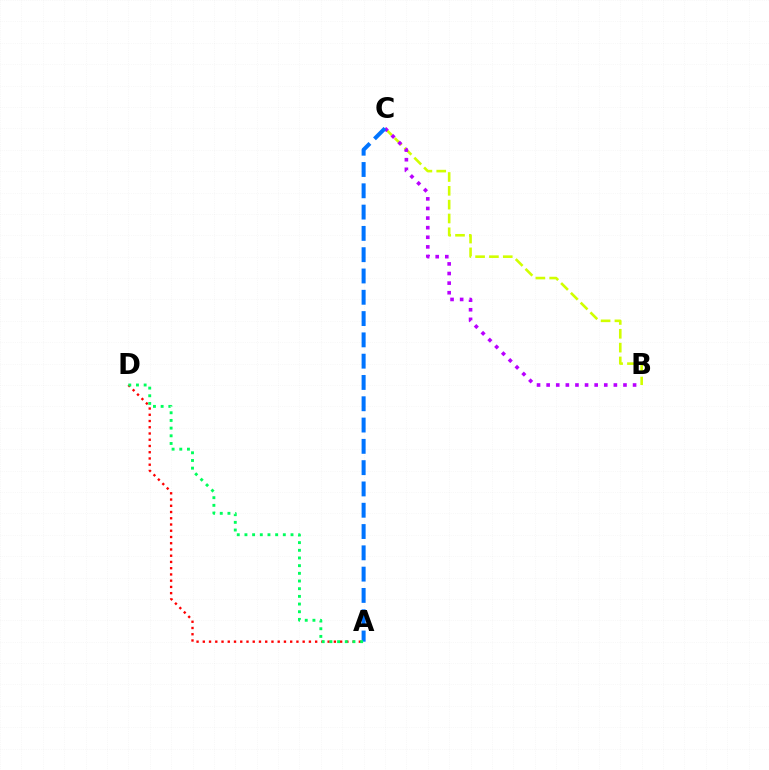{('A', 'D'): [{'color': '#ff0000', 'line_style': 'dotted', 'thickness': 1.7}, {'color': '#00ff5c', 'line_style': 'dotted', 'thickness': 2.09}], ('B', 'C'): [{'color': '#d1ff00', 'line_style': 'dashed', 'thickness': 1.88}, {'color': '#b900ff', 'line_style': 'dotted', 'thickness': 2.61}], ('A', 'C'): [{'color': '#0074ff', 'line_style': 'dashed', 'thickness': 2.89}]}